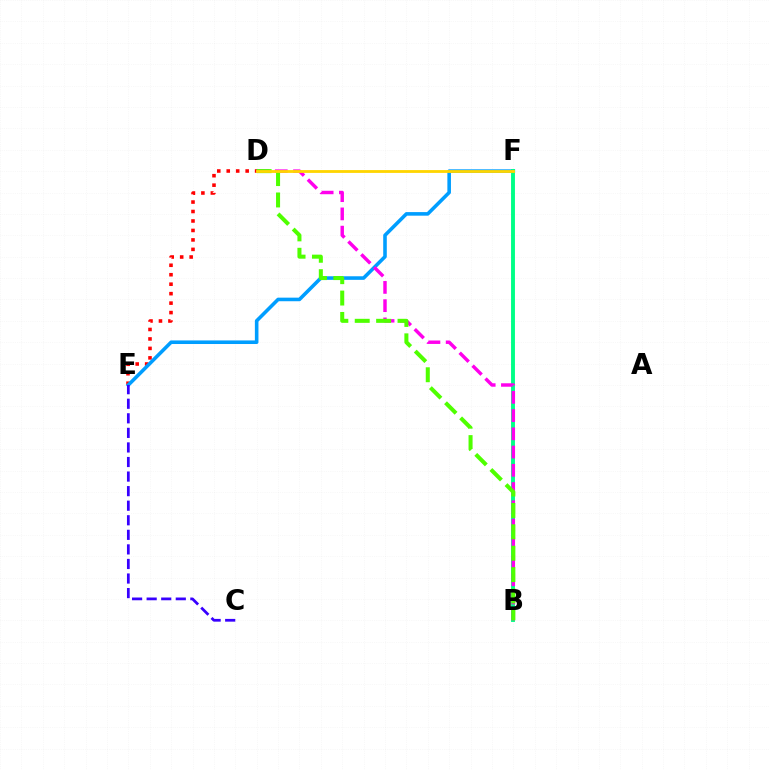{('D', 'E'): [{'color': '#ff0000', 'line_style': 'dotted', 'thickness': 2.57}], ('E', 'F'): [{'color': '#009eff', 'line_style': 'solid', 'thickness': 2.58}], ('B', 'F'): [{'color': '#00ff86', 'line_style': 'solid', 'thickness': 2.81}], ('C', 'E'): [{'color': '#3700ff', 'line_style': 'dashed', 'thickness': 1.98}], ('B', 'D'): [{'color': '#ff00ed', 'line_style': 'dashed', 'thickness': 2.48}, {'color': '#4fff00', 'line_style': 'dashed', 'thickness': 2.91}], ('D', 'F'): [{'color': '#ffd500', 'line_style': 'solid', 'thickness': 2.03}]}